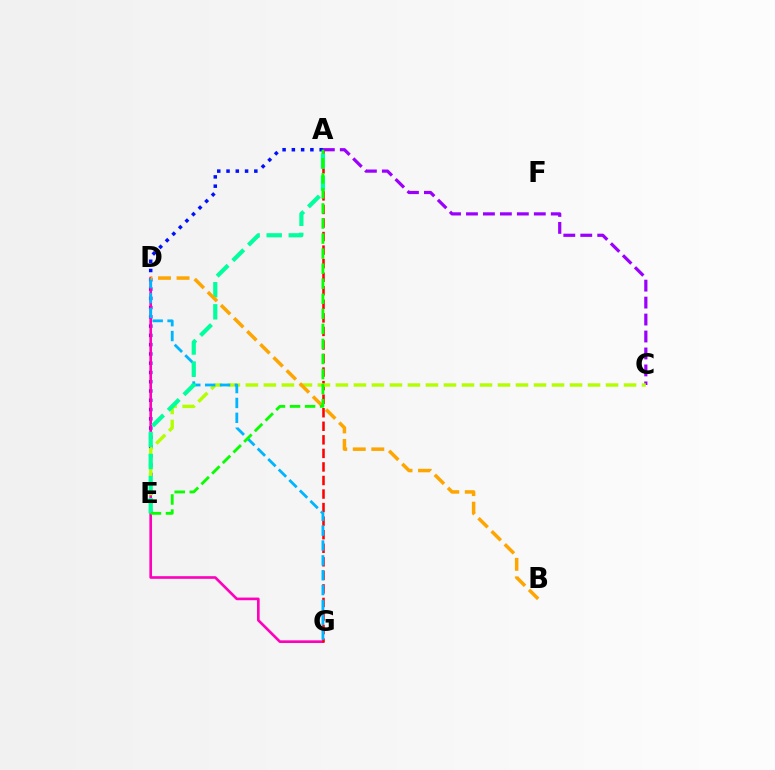{('A', 'C'): [{'color': '#9b00ff', 'line_style': 'dashed', 'thickness': 2.3}], ('A', 'E'): [{'color': '#0010ff', 'line_style': 'dotted', 'thickness': 2.52}, {'color': '#00ff9d', 'line_style': 'dashed', 'thickness': 3.0}, {'color': '#08ff00', 'line_style': 'dashed', 'thickness': 2.05}], ('D', 'G'): [{'color': '#ff00bd', 'line_style': 'solid', 'thickness': 1.91}, {'color': '#00b5ff', 'line_style': 'dashed', 'thickness': 2.02}], ('A', 'G'): [{'color': '#ff0000', 'line_style': 'dashed', 'thickness': 1.84}], ('C', 'E'): [{'color': '#b3ff00', 'line_style': 'dashed', 'thickness': 2.45}], ('B', 'D'): [{'color': '#ffa500', 'line_style': 'dashed', 'thickness': 2.52}]}